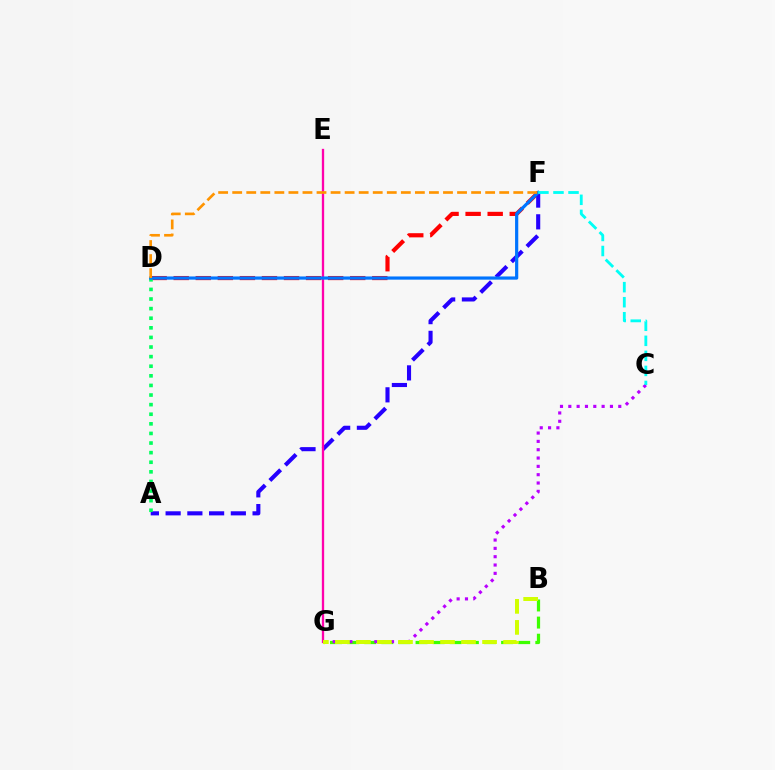{('B', 'G'): [{'color': '#3dff00', 'line_style': 'dashed', 'thickness': 2.32}, {'color': '#d1ff00', 'line_style': 'dashed', 'thickness': 2.86}], ('D', 'F'): [{'color': '#ff0000', 'line_style': 'dashed', 'thickness': 3.0}, {'color': '#0074ff', 'line_style': 'solid', 'thickness': 2.3}, {'color': '#ff9400', 'line_style': 'dashed', 'thickness': 1.91}], ('A', 'F'): [{'color': '#2500ff', 'line_style': 'dashed', 'thickness': 2.95}], ('E', 'G'): [{'color': '#ff00ac', 'line_style': 'solid', 'thickness': 1.66}], ('C', 'G'): [{'color': '#b900ff', 'line_style': 'dotted', 'thickness': 2.26}], ('A', 'D'): [{'color': '#00ff5c', 'line_style': 'dotted', 'thickness': 2.61}], ('C', 'F'): [{'color': '#00fff6', 'line_style': 'dashed', 'thickness': 2.04}]}